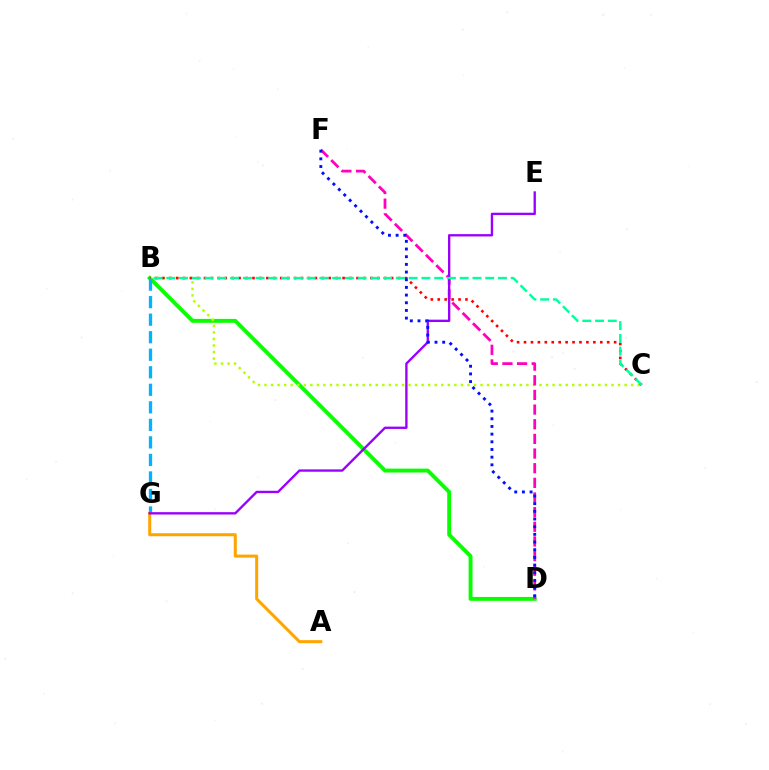{('B', 'D'): [{'color': '#08ff00', 'line_style': 'solid', 'thickness': 2.8}], ('B', 'C'): [{'color': '#b3ff00', 'line_style': 'dotted', 'thickness': 1.78}, {'color': '#ff0000', 'line_style': 'dotted', 'thickness': 1.88}, {'color': '#00ff9d', 'line_style': 'dashed', 'thickness': 1.73}], ('B', 'G'): [{'color': '#00b5ff', 'line_style': 'dashed', 'thickness': 2.38}], ('D', 'F'): [{'color': '#ff00bd', 'line_style': 'dashed', 'thickness': 1.99}, {'color': '#0010ff', 'line_style': 'dotted', 'thickness': 2.09}], ('A', 'G'): [{'color': '#ffa500', 'line_style': 'solid', 'thickness': 2.18}], ('E', 'G'): [{'color': '#9b00ff', 'line_style': 'solid', 'thickness': 1.69}]}